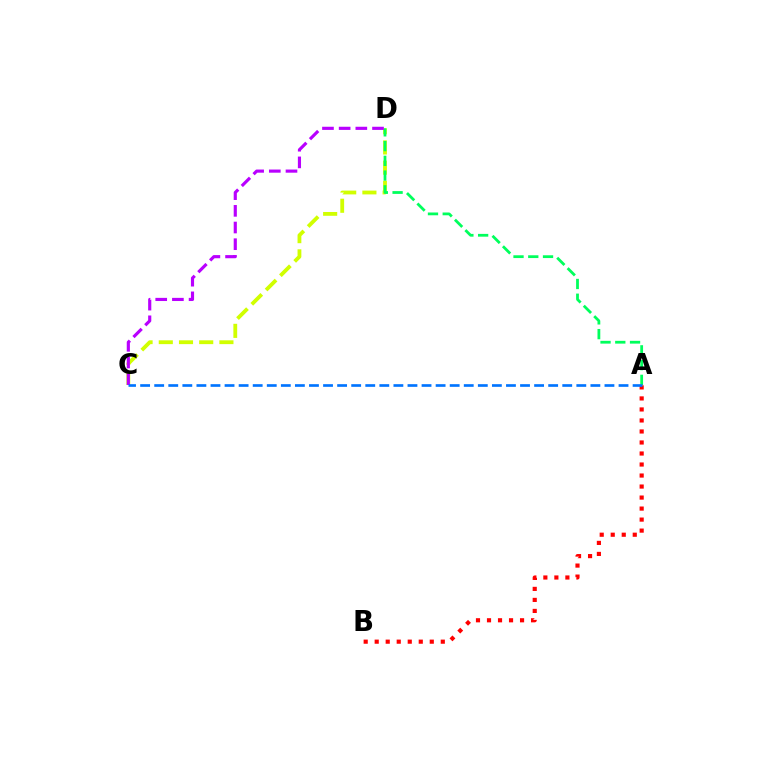{('C', 'D'): [{'color': '#d1ff00', 'line_style': 'dashed', 'thickness': 2.75}, {'color': '#b900ff', 'line_style': 'dashed', 'thickness': 2.27}], ('A', 'D'): [{'color': '#00ff5c', 'line_style': 'dashed', 'thickness': 2.0}], ('A', 'B'): [{'color': '#ff0000', 'line_style': 'dotted', 'thickness': 2.99}], ('A', 'C'): [{'color': '#0074ff', 'line_style': 'dashed', 'thickness': 1.91}]}